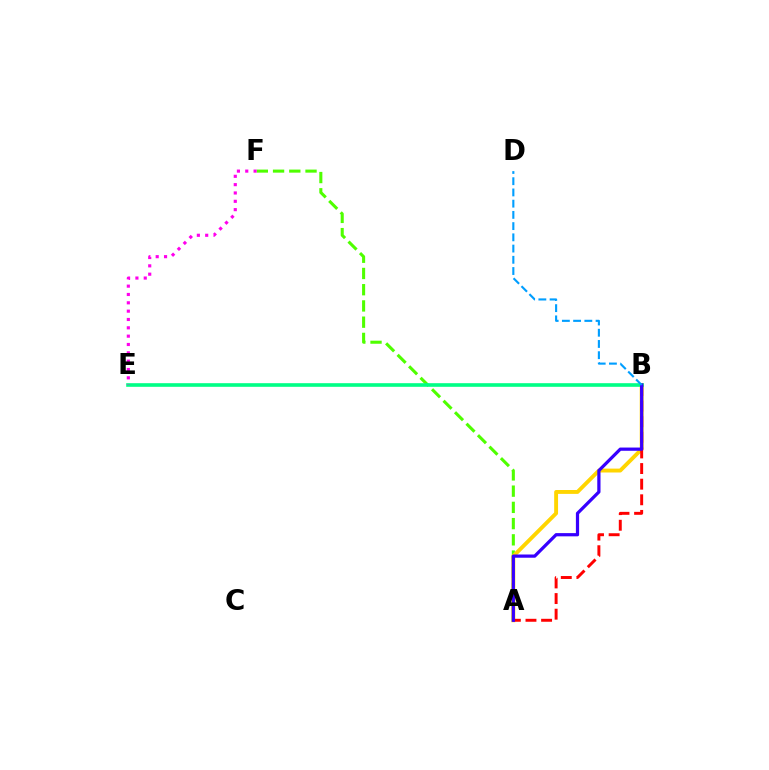{('A', 'F'): [{'color': '#4fff00', 'line_style': 'dashed', 'thickness': 2.21}], ('A', 'B'): [{'color': '#ffd500', 'line_style': 'solid', 'thickness': 2.8}, {'color': '#ff0000', 'line_style': 'dashed', 'thickness': 2.12}, {'color': '#3700ff', 'line_style': 'solid', 'thickness': 2.33}], ('B', 'E'): [{'color': '#00ff86', 'line_style': 'solid', 'thickness': 2.61}], ('E', 'F'): [{'color': '#ff00ed', 'line_style': 'dotted', 'thickness': 2.26}], ('B', 'D'): [{'color': '#009eff', 'line_style': 'dashed', 'thickness': 1.53}]}